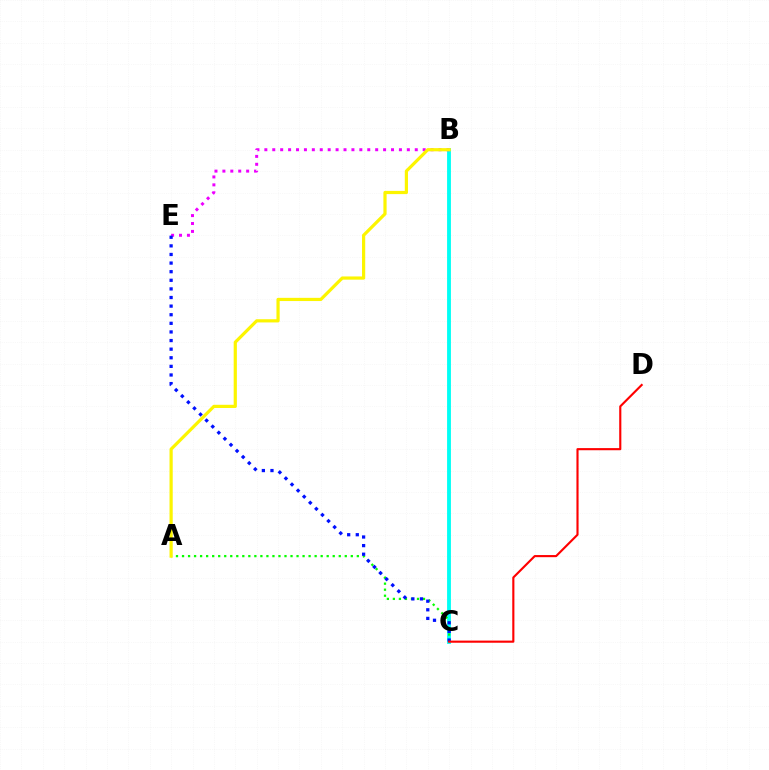{('B', 'C'): [{'color': '#00fff6', 'line_style': 'solid', 'thickness': 2.76}], ('B', 'E'): [{'color': '#ee00ff', 'line_style': 'dotted', 'thickness': 2.15}], ('A', 'C'): [{'color': '#08ff00', 'line_style': 'dotted', 'thickness': 1.64}], ('C', 'E'): [{'color': '#0010ff', 'line_style': 'dotted', 'thickness': 2.34}], ('A', 'B'): [{'color': '#fcf500', 'line_style': 'solid', 'thickness': 2.31}], ('C', 'D'): [{'color': '#ff0000', 'line_style': 'solid', 'thickness': 1.53}]}